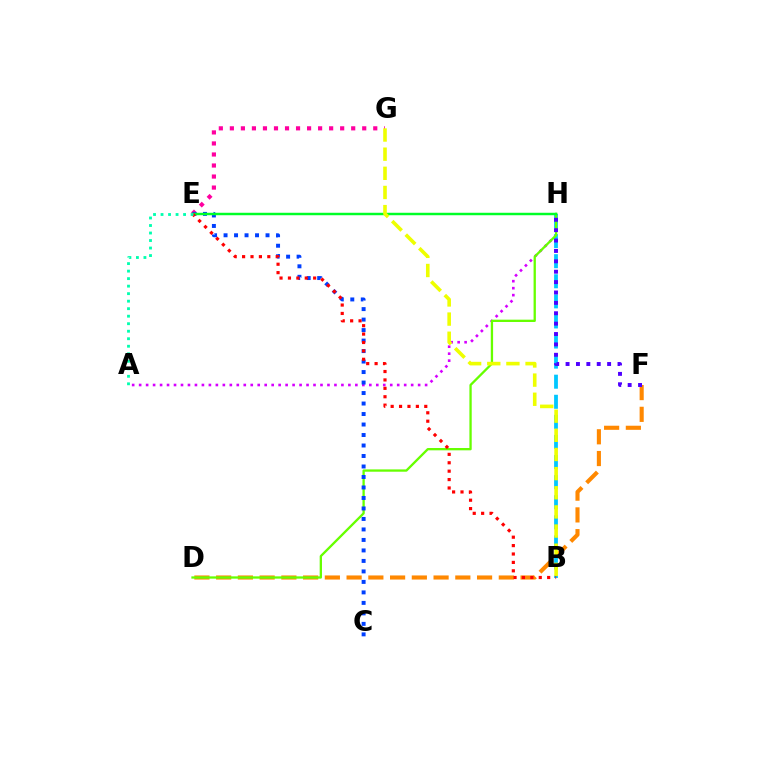{('A', 'H'): [{'color': '#d600ff', 'line_style': 'dotted', 'thickness': 1.9}], ('D', 'F'): [{'color': '#ff8800', 'line_style': 'dashed', 'thickness': 2.95}], ('B', 'H'): [{'color': '#00c7ff', 'line_style': 'dashed', 'thickness': 2.73}], ('E', 'G'): [{'color': '#ff00a0', 'line_style': 'dotted', 'thickness': 3.0}], ('D', 'H'): [{'color': '#66ff00', 'line_style': 'solid', 'thickness': 1.66}], ('F', 'H'): [{'color': '#4f00ff', 'line_style': 'dotted', 'thickness': 2.82}], ('C', 'E'): [{'color': '#003fff', 'line_style': 'dotted', 'thickness': 2.85}], ('E', 'H'): [{'color': '#00ff27', 'line_style': 'solid', 'thickness': 1.77}], ('B', 'G'): [{'color': '#eeff00', 'line_style': 'dashed', 'thickness': 2.6}], ('B', 'E'): [{'color': '#ff0000', 'line_style': 'dotted', 'thickness': 2.28}], ('A', 'E'): [{'color': '#00ffaf', 'line_style': 'dotted', 'thickness': 2.04}]}